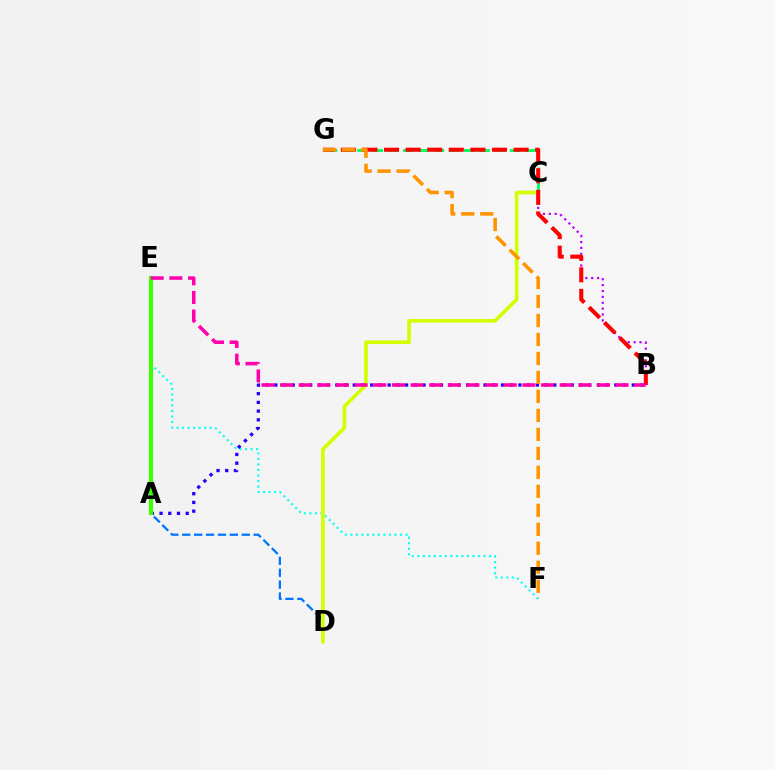{('E', 'F'): [{'color': '#00fff6', 'line_style': 'dotted', 'thickness': 1.5}], ('B', 'C'): [{'color': '#b900ff', 'line_style': 'dotted', 'thickness': 1.6}], ('C', 'G'): [{'color': '#00ff5c', 'line_style': 'dashed', 'thickness': 2.07}], ('A', 'B'): [{'color': '#2500ff', 'line_style': 'dotted', 'thickness': 2.37}], ('A', 'D'): [{'color': '#0074ff', 'line_style': 'dashed', 'thickness': 1.62}], ('C', 'D'): [{'color': '#d1ff00', 'line_style': 'solid', 'thickness': 2.63}], ('B', 'G'): [{'color': '#ff0000', 'line_style': 'dashed', 'thickness': 2.93}], ('A', 'E'): [{'color': '#3dff00', 'line_style': 'solid', 'thickness': 2.97}], ('B', 'E'): [{'color': '#ff00ac', 'line_style': 'dashed', 'thickness': 2.53}], ('F', 'G'): [{'color': '#ff9400', 'line_style': 'dashed', 'thickness': 2.58}]}